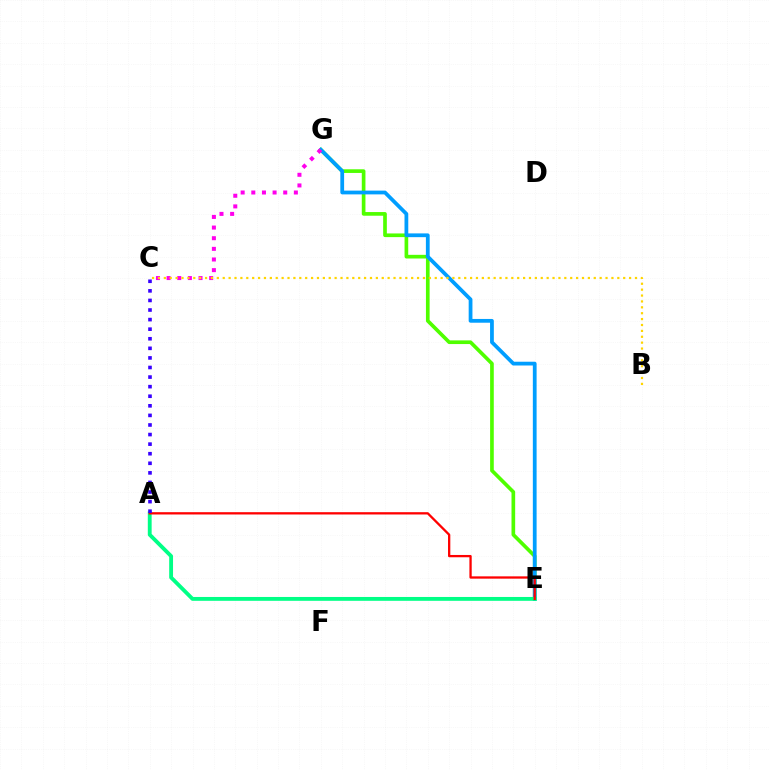{('E', 'G'): [{'color': '#4fff00', 'line_style': 'solid', 'thickness': 2.64}, {'color': '#009eff', 'line_style': 'solid', 'thickness': 2.71}], ('C', 'G'): [{'color': '#ff00ed', 'line_style': 'dotted', 'thickness': 2.89}], ('A', 'E'): [{'color': '#00ff86', 'line_style': 'solid', 'thickness': 2.77}, {'color': '#ff0000', 'line_style': 'solid', 'thickness': 1.65}], ('B', 'C'): [{'color': '#ffd500', 'line_style': 'dotted', 'thickness': 1.6}], ('A', 'C'): [{'color': '#3700ff', 'line_style': 'dotted', 'thickness': 2.6}]}